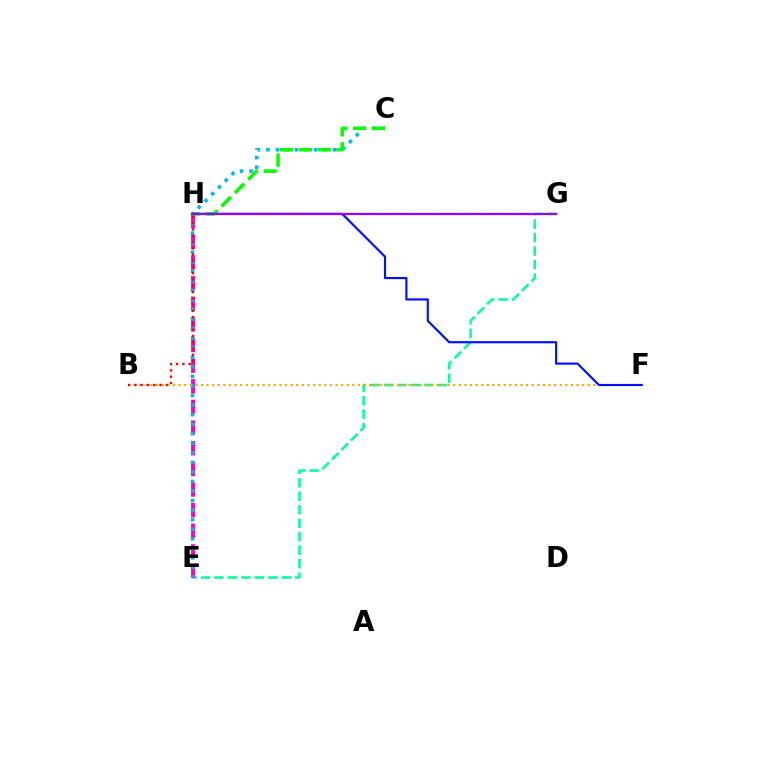{('E', 'G'): [{'color': '#00ff9d', 'line_style': 'dashed', 'thickness': 1.83}], ('E', 'H'): [{'color': '#ff00bd', 'line_style': 'dashed', 'thickness': 2.8}], ('C', 'E'): [{'color': '#00b5ff', 'line_style': 'dotted', 'thickness': 2.6}], ('B', 'F'): [{'color': '#ffa500', 'line_style': 'dotted', 'thickness': 1.52}], ('G', 'H'): [{'color': '#b3ff00', 'line_style': 'dashed', 'thickness': 1.57}, {'color': '#9b00ff', 'line_style': 'solid', 'thickness': 1.6}], ('C', 'H'): [{'color': '#08ff00', 'line_style': 'dashed', 'thickness': 2.56}], ('F', 'H'): [{'color': '#0010ff', 'line_style': 'solid', 'thickness': 1.56}], ('B', 'H'): [{'color': '#ff0000', 'line_style': 'dotted', 'thickness': 1.7}]}